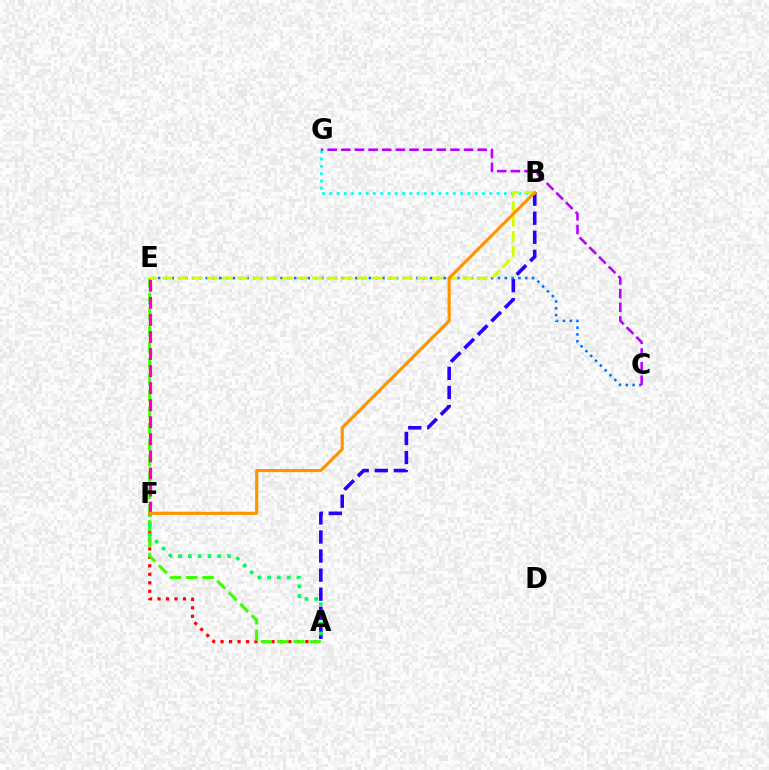{('A', 'F'): [{'color': '#ff0000', 'line_style': 'dotted', 'thickness': 2.3}, {'color': '#00ff5c', 'line_style': 'dotted', 'thickness': 2.66}], ('A', 'B'): [{'color': '#2500ff', 'line_style': 'dashed', 'thickness': 2.59}], ('C', 'E'): [{'color': '#0074ff', 'line_style': 'dotted', 'thickness': 1.85}], ('A', 'E'): [{'color': '#3dff00', 'line_style': 'dashed', 'thickness': 2.21}], ('C', 'G'): [{'color': '#b900ff', 'line_style': 'dashed', 'thickness': 1.85}], ('E', 'F'): [{'color': '#ff00ac', 'line_style': 'dashed', 'thickness': 2.32}], ('B', 'G'): [{'color': '#00fff6', 'line_style': 'dotted', 'thickness': 1.98}], ('B', 'E'): [{'color': '#d1ff00', 'line_style': 'dashed', 'thickness': 2.04}], ('B', 'F'): [{'color': '#ff9400', 'line_style': 'solid', 'thickness': 2.26}]}